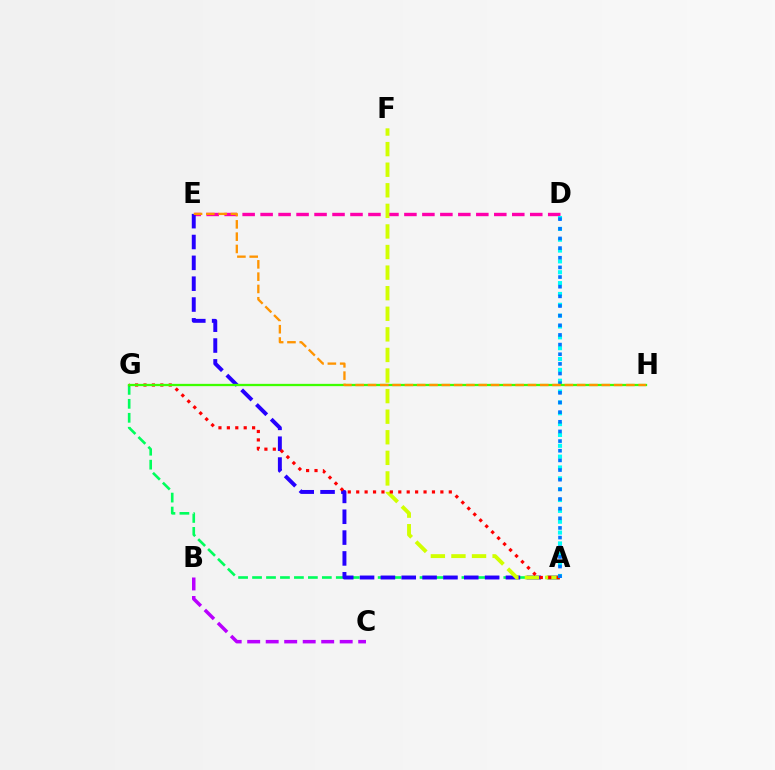{('D', 'E'): [{'color': '#ff00ac', 'line_style': 'dashed', 'thickness': 2.44}], ('A', 'G'): [{'color': '#00ff5c', 'line_style': 'dashed', 'thickness': 1.9}, {'color': '#ff0000', 'line_style': 'dotted', 'thickness': 2.29}], ('A', 'E'): [{'color': '#2500ff', 'line_style': 'dashed', 'thickness': 2.83}], ('B', 'C'): [{'color': '#b900ff', 'line_style': 'dashed', 'thickness': 2.51}], ('A', 'F'): [{'color': '#d1ff00', 'line_style': 'dashed', 'thickness': 2.8}], ('A', 'D'): [{'color': '#00fff6', 'line_style': 'dotted', 'thickness': 2.95}, {'color': '#0074ff', 'line_style': 'dotted', 'thickness': 2.62}], ('G', 'H'): [{'color': '#3dff00', 'line_style': 'solid', 'thickness': 1.65}], ('E', 'H'): [{'color': '#ff9400', 'line_style': 'dashed', 'thickness': 1.67}]}